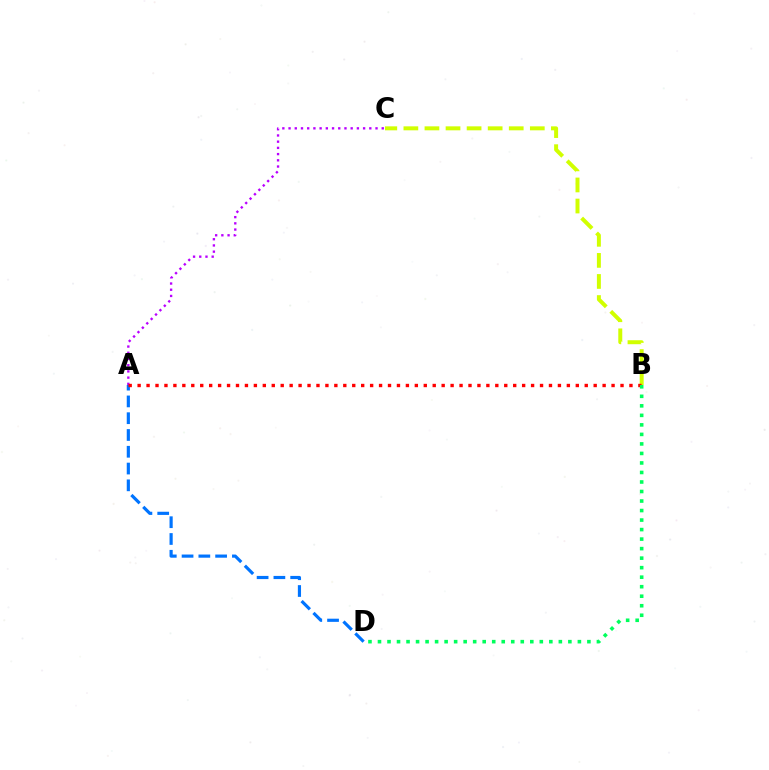{('A', 'C'): [{'color': '#b900ff', 'line_style': 'dotted', 'thickness': 1.69}], ('A', 'D'): [{'color': '#0074ff', 'line_style': 'dashed', 'thickness': 2.28}], ('B', 'C'): [{'color': '#d1ff00', 'line_style': 'dashed', 'thickness': 2.86}], ('A', 'B'): [{'color': '#ff0000', 'line_style': 'dotted', 'thickness': 2.43}], ('B', 'D'): [{'color': '#00ff5c', 'line_style': 'dotted', 'thickness': 2.59}]}